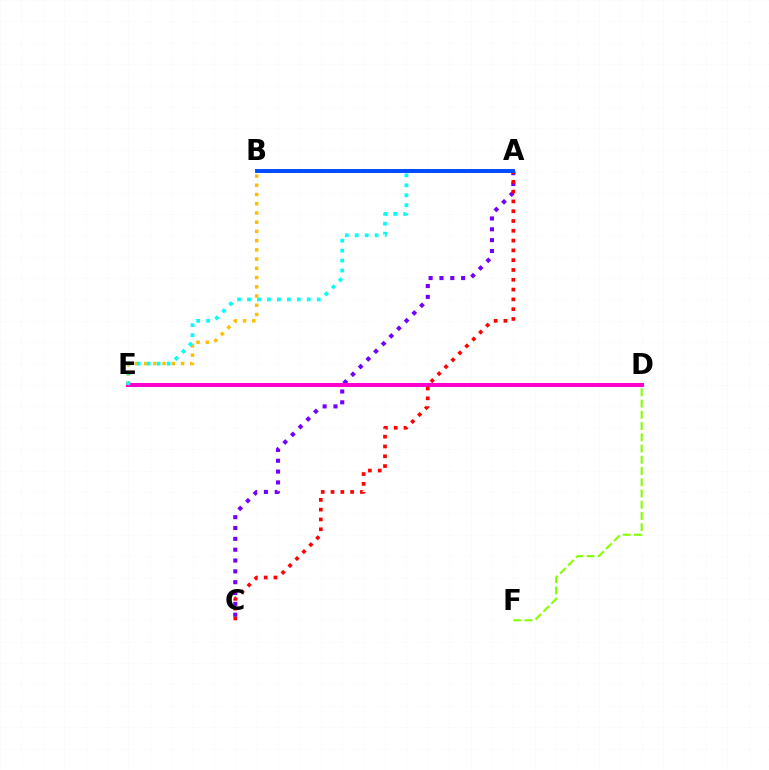{('A', 'C'): [{'color': '#7200ff', 'line_style': 'dotted', 'thickness': 2.94}, {'color': '#ff0000', 'line_style': 'dotted', 'thickness': 2.66}], ('A', 'B'): [{'color': '#00ff39', 'line_style': 'solid', 'thickness': 1.83}, {'color': '#004bff', 'line_style': 'solid', 'thickness': 2.82}], ('D', 'E'): [{'color': '#ff00cf', 'line_style': 'solid', 'thickness': 2.92}], ('B', 'E'): [{'color': '#ffbd00', 'line_style': 'dotted', 'thickness': 2.51}], ('A', 'E'): [{'color': '#00fff6', 'line_style': 'dotted', 'thickness': 2.71}], ('D', 'F'): [{'color': '#84ff00', 'line_style': 'dashed', 'thickness': 1.53}]}